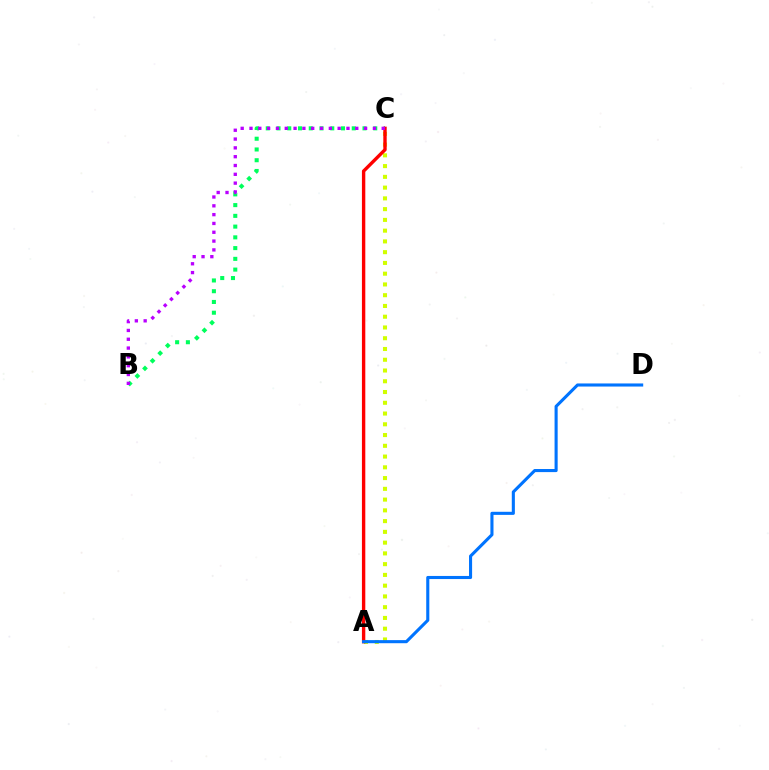{('B', 'C'): [{'color': '#00ff5c', 'line_style': 'dotted', 'thickness': 2.92}, {'color': '#b900ff', 'line_style': 'dotted', 'thickness': 2.4}], ('A', 'C'): [{'color': '#d1ff00', 'line_style': 'dotted', 'thickness': 2.92}, {'color': '#ff0000', 'line_style': 'solid', 'thickness': 2.43}], ('A', 'D'): [{'color': '#0074ff', 'line_style': 'solid', 'thickness': 2.23}]}